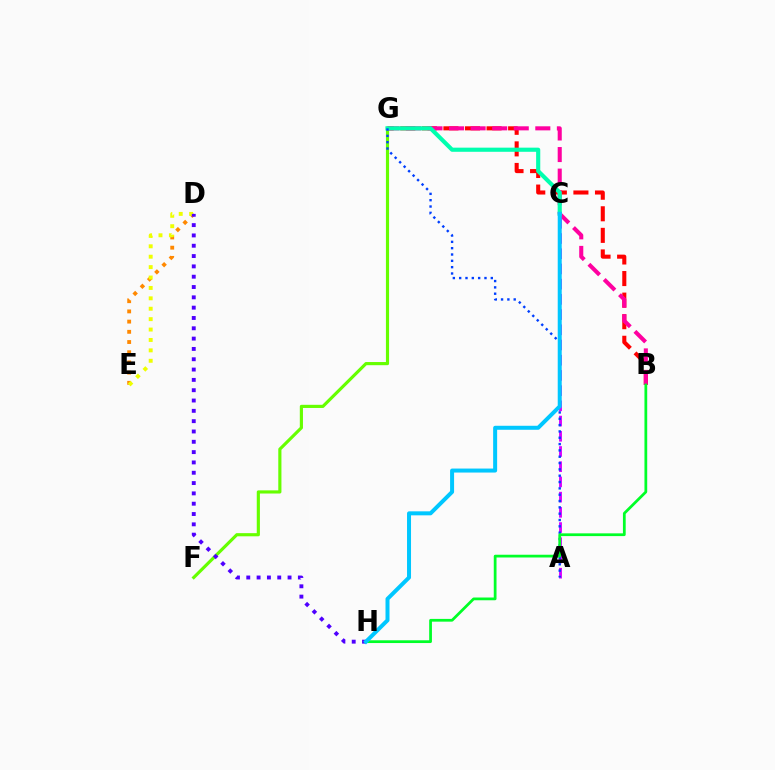{('B', 'G'): [{'color': '#ff0000', 'line_style': 'dashed', 'thickness': 2.93}, {'color': '#ff00a0', 'line_style': 'dashed', 'thickness': 2.93}], ('A', 'C'): [{'color': '#d600ff', 'line_style': 'dashed', 'thickness': 2.07}], ('D', 'E'): [{'color': '#ff8800', 'line_style': 'dotted', 'thickness': 2.77}, {'color': '#eeff00', 'line_style': 'dotted', 'thickness': 2.83}], ('F', 'G'): [{'color': '#66ff00', 'line_style': 'solid', 'thickness': 2.27}], ('C', 'G'): [{'color': '#00ffaf', 'line_style': 'solid', 'thickness': 2.98}], ('A', 'G'): [{'color': '#003fff', 'line_style': 'dotted', 'thickness': 1.72}], ('D', 'H'): [{'color': '#4f00ff', 'line_style': 'dotted', 'thickness': 2.8}], ('B', 'H'): [{'color': '#00ff27', 'line_style': 'solid', 'thickness': 1.98}], ('C', 'H'): [{'color': '#00c7ff', 'line_style': 'solid', 'thickness': 2.87}]}